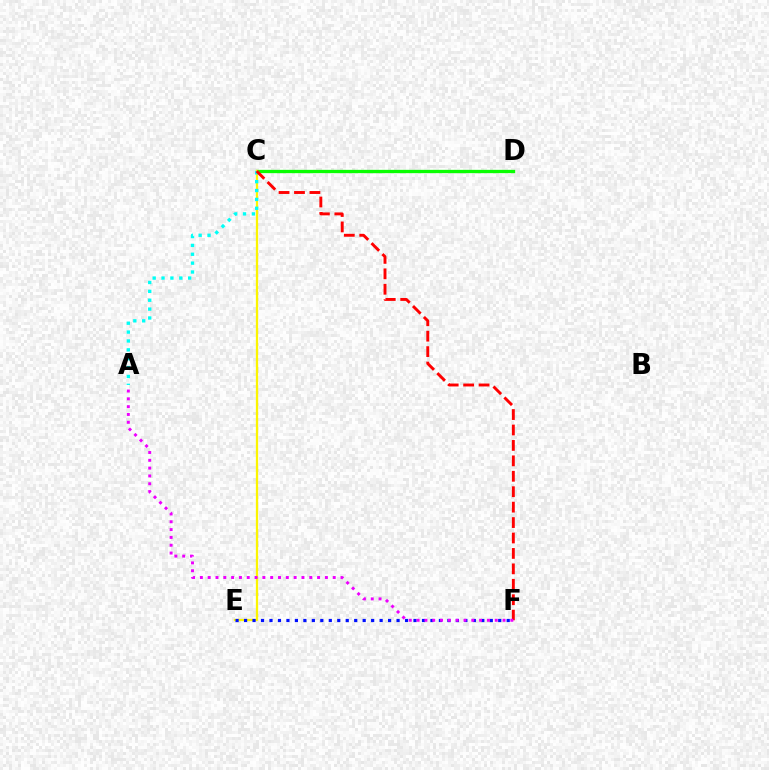{('C', 'D'): [{'color': '#08ff00', 'line_style': 'solid', 'thickness': 2.39}], ('C', 'E'): [{'color': '#fcf500', 'line_style': 'solid', 'thickness': 1.64}], ('A', 'C'): [{'color': '#00fff6', 'line_style': 'dotted', 'thickness': 2.41}], ('E', 'F'): [{'color': '#0010ff', 'line_style': 'dotted', 'thickness': 2.3}], ('C', 'F'): [{'color': '#ff0000', 'line_style': 'dashed', 'thickness': 2.1}], ('A', 'F'): [{'color': '#ee00ff', 'line_style': 'dotted', 'thickness': 2.12}]}